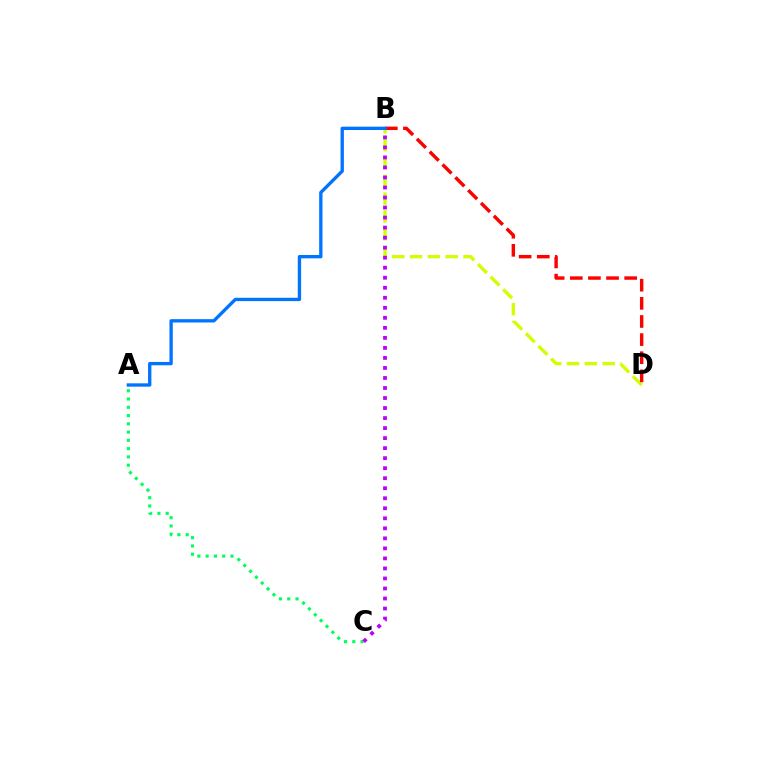{('B', 'D'): [{'color': '#d1ff00', 'line_style': 'dashed', 'thickness': 2.42}, {'color': '#ff0000', 'line_style': 'dashed', 'thickness': 2.46}], ('A', 'C'): [{'color': '#00ff5c', 'line_style': 'dotted', 'thickness': 2.25}], ('B', 'C'): [{'color': '#b900ff', 'line_style': 'dotted', 'thickness': 2.72}], ('A', 'B'): [{'color': '#0074ff', 'line_style': 'solid', 'thickness': 2.4}]}